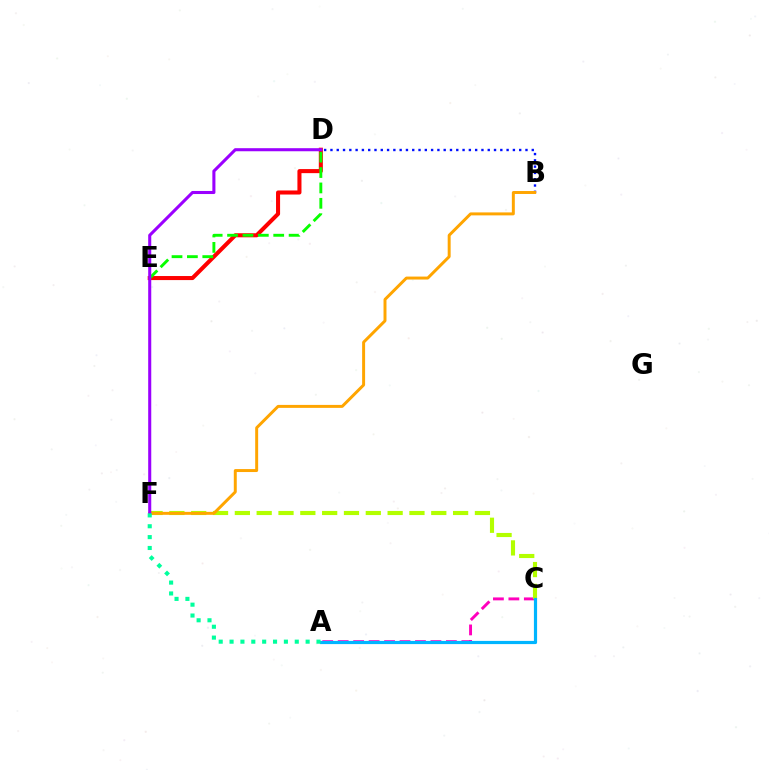{('B', 'D'): [{'color': '#0010ff', 'line_style': 'dotted', 'thickness': 1.71}], ('A', 'C'): [{'color': '#ff00bd', 'line_style': 'dashed', 'thickness': 2.1}, {'color': '#00b5ff', 'line_style': 'solid', 'thickness': 2.29}], ('C', 'F'): [{'color': '#b3ff00', 'line_style': 'dashed', 'thickness': 2.96}], ('D', 'E'): [{'color': '#ff0000', 'line_style': 'solid', 'thickness': 2.92}, {'color': '#08ff00', 'line_style': 'dashed', 'thickness': 2.09}], ('B', 'F'): [{'color': '#ffa500', 'line_style': 'solid', 'thickness': 2.13}], ('D', 'F'): [{'color': '#9b00ff', 'line_style': 'solid', 'thickness': 2.21}], ('A', 'F'): [{'color': '#00ff9d', 'line_style': 'dotted', 'thickness': 2.95}]}